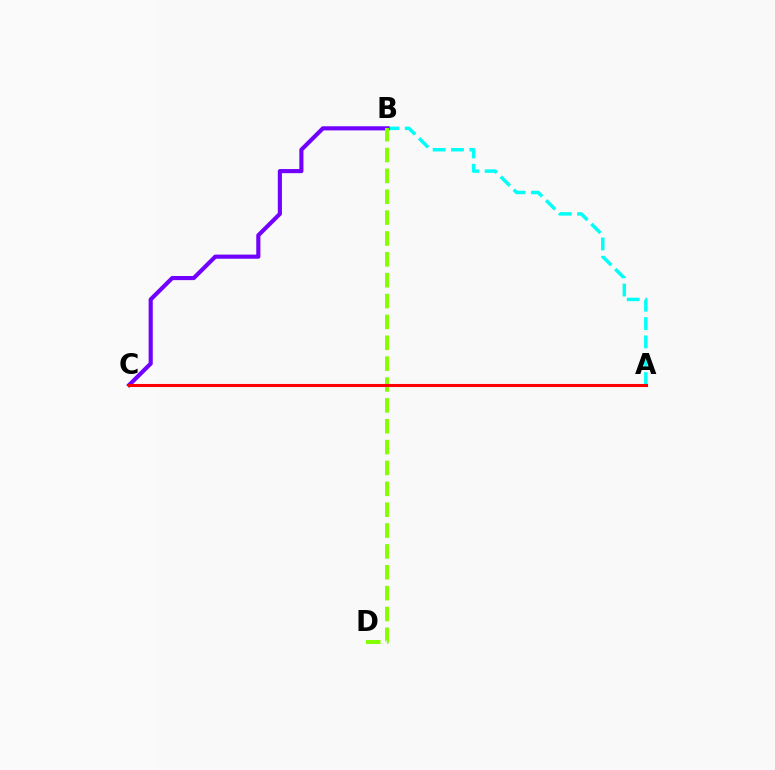{('A', 'B'): [{'color': '#00fff6', 'line_style': 'dashed', 'thickness': 2.49}], ('B', 'C'): [{'color': '#7200ff', 'line_style': 'solid', 'thickness': 2.97}], ('B', 'D'): [{'color': '#84ff00', 'line_style': 'dashed', 'thickness': 2.83}], ('A', 'C'): [{'color': '#ff0000', 'line_style': 'solid', 'thickness': 2.21}]}